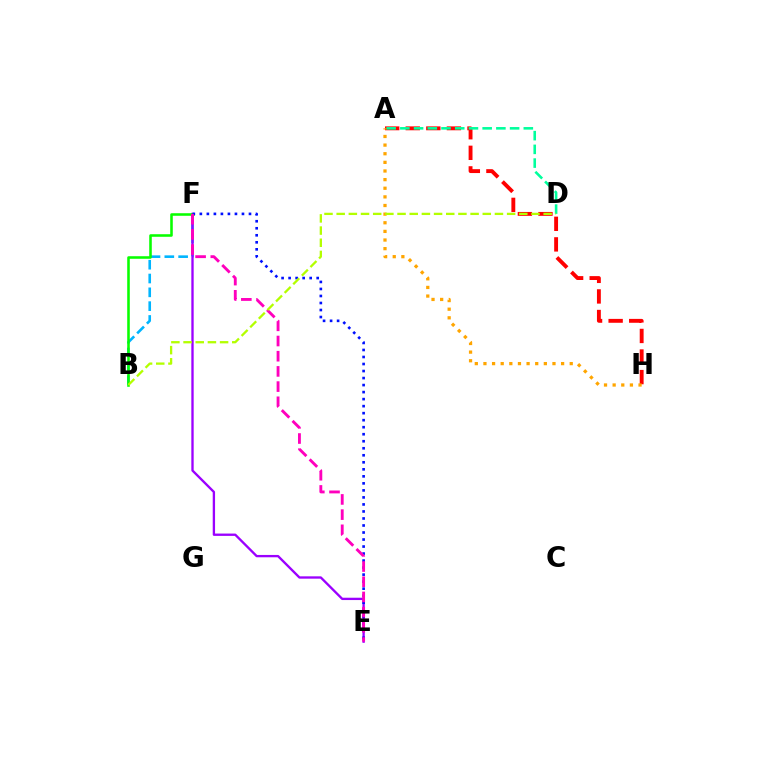{('B', 'F'): [{'color': '#00b5ff', 'line_style': 'dashed', 'thickness': 1.88}, {'color': '#08ff00', 'line_style': 'solid', 'thickness': 1.84}], ('E', 'F'): [{'color': '#9b00ff', 'line_style': 'solid', 'thickness': 1.68}, {'color': '#0010ff', 'line_style': 'dotted', 'thickness': 1.91}, {'color': '#ff00bd', 'line_style': 'dashed', 'thickness': 2.06}], ('A', 'H'): [{'color': '#ff0000', 'line_style': 'dashed', 'thickness': 2.79}, {'color': '#ffa500', 'line_style': 'dotted', 'thickness': 2.34}], ('A', 'D'): [{'color': '#00ff9d', 'line_style': 'dashed', 'thickness': 1.86}], ('B', 'D'): [{'color': '#b3ff00', 'line_style': 'dashed', 'thickness': 1.65}]}